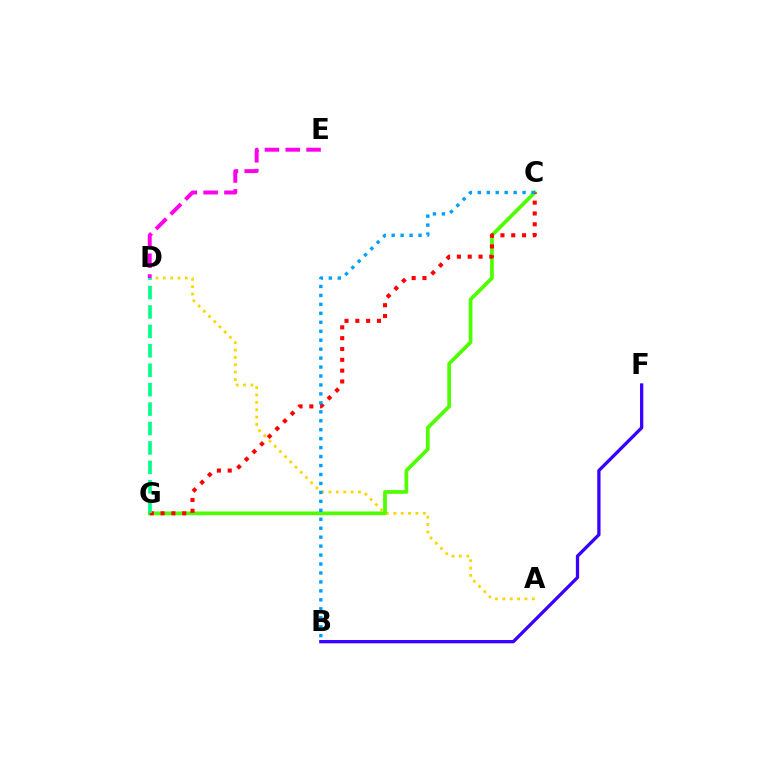{('A', 'D'): [{'color': '#ffd500', 'line_style': 'dotted', 'thickness': 2.0}], ('D', 'E'): [{'color': '#ff00ed', 'line_style': 'dashed', 'thickness': 2.83}], ('C', 'G'): [{'color': '#4fff00', 'line_style': 'solid', 'thickness': 2.69}, {'color': '#ff0000', 'line_style': 'dotted', 'thickness': 2.94}], ('D', 'G'): [{'color': '#00ff86', 'line_style': 'dashed', 'thickness': 2.64}], ('B', 'C'): [{'color': '#009eff', 'line_style': 'dotted', 'thickness': 2.43}], ('B', 'F'): [{'color': '#3700ff', 'line_style': 'solid', 'thickness': 2.36}]}